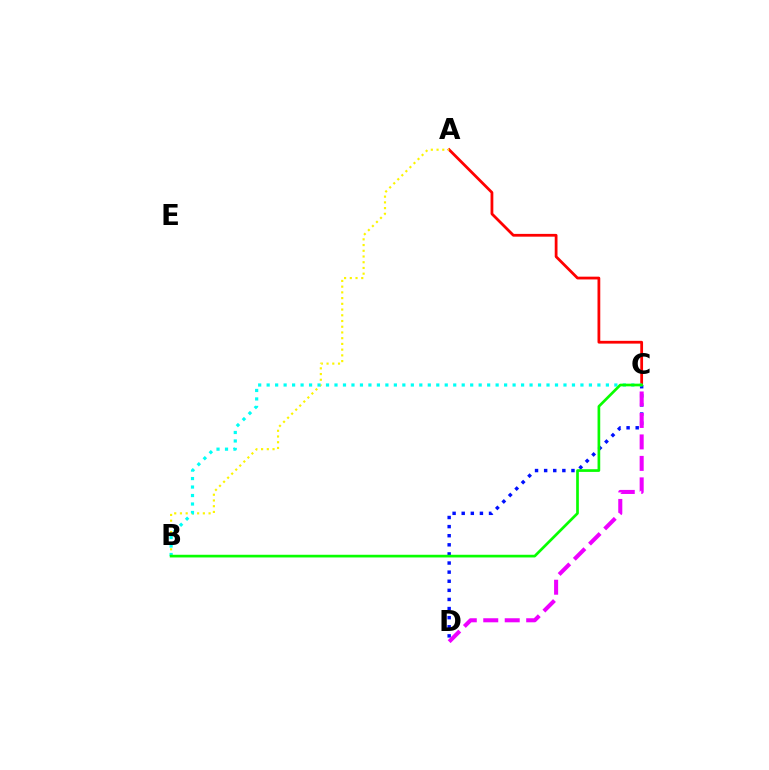{('A', 'C'): [{'color': '#ff0000', 'line_style': 'solid', 'thickness': 2.0}], ('C', 'D'): [{'color': '#0010ff', 'line_style': 'dotted', 'thickness': 2.47}, {'color': '#ee00ff', 'line_style': 'dashed', 'thickness': 2.92}], ('A', 'B'): [{'color': '#fcf500', 'line_style': 'dotted', 'thickness': 1.56}], ('B', 'C'): [{'color': '#00fff6', 'line_style': 'dotted', 'thickness': 2.3}, {'color': '#08ff00', 'line_style': 'solid', 'thickness': 1.93}]}